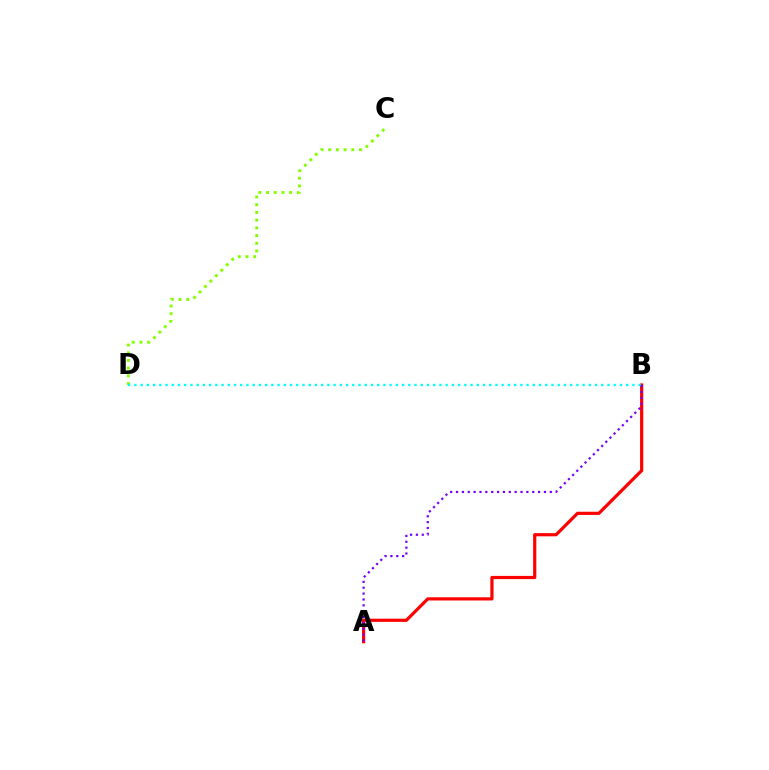{('A', 'B'): [{'color': '#ff0000', 'line_style': 'solid', 'thickness': 2.3}, {'color': '#7200ff', 'line_style': 'dotted', 'thickness': 1.59}], ('C', 'D'): [{'color': '#84ff00', 'line_style': 'dotted', 'thickness': 2.09}], ('B', 'D'): [{'color': '#00fff6', 'line_style': 'dotted', 'thickness': 1.69}]}